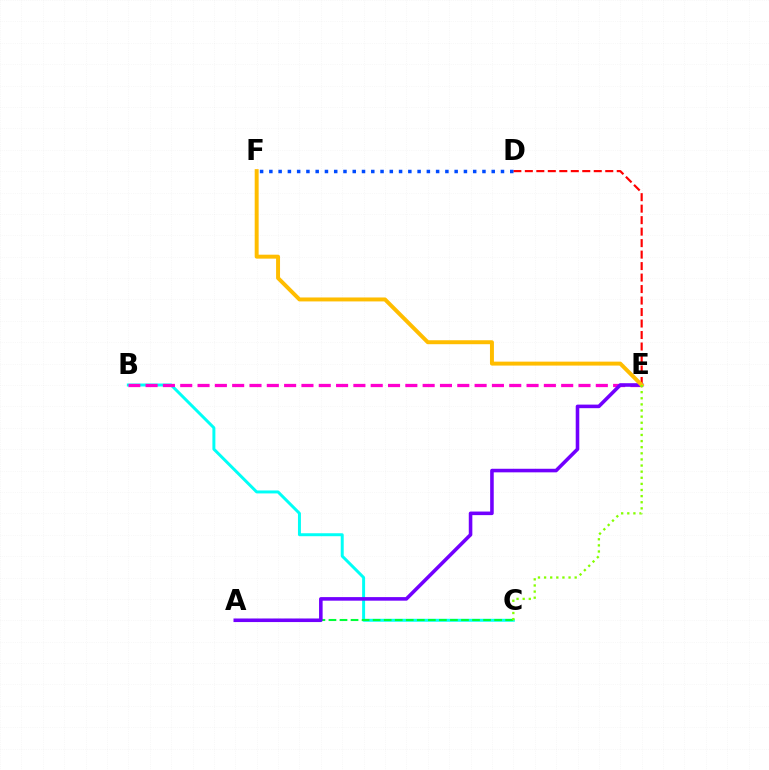{('B', 'C'): [{'color': '#00fff6', 'line_style': 'solid', 'thickness': 2.14}], ('A', 'C'): [{'color': '#00ff39', 'line_style': 'dashed', 'thickness': 1.5}], ('D', 'E'): [{'color': '#ff0000', 'line_style': 'dashed', 'thickness': 1.56}], ('B', 'E'): [{'color': '#ff00cf', 'line_style': 'dashed', 'thickness': 2.35}], ('A', 'E'): [{'color': '#7200ff', 'line_style': 'solid', 'thickness': 2.57}], ('D', 'F'): [{'color': '#004bff', 'line_style': 'dotted', 'thickness': 2.52}], ('E', 'F'): [{'color': '#ffbd00', 'line_style': 'solid', 'thickness': 2.85}], ('C', 'E'): [{'color': '#84ff00', 'line_style': 'dotted', 'thickness': 1.66}]}